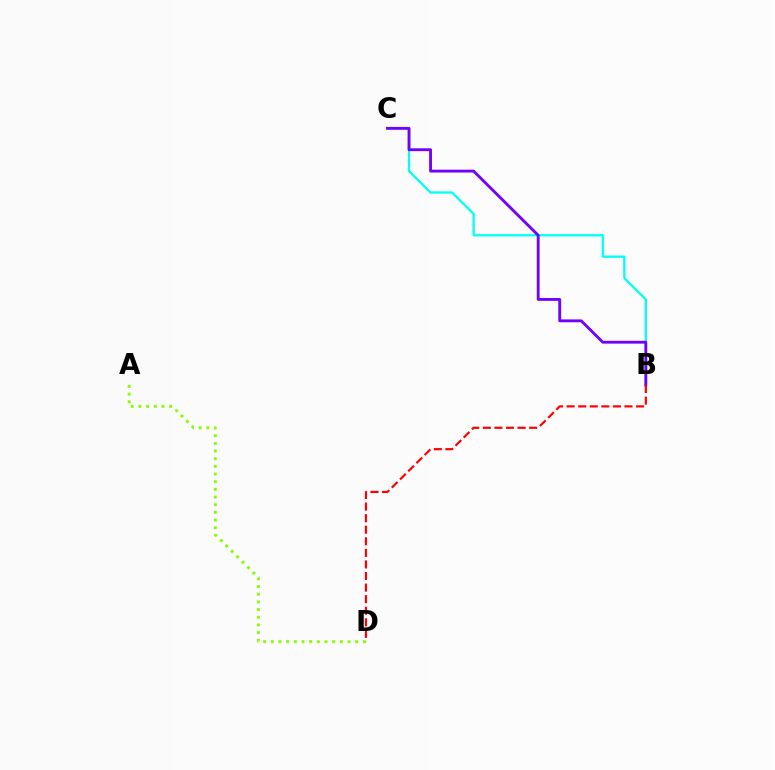{('B', 'C'): [{'color': '#00fff6', 'line_style': 'solid', 'thickness': 1.64}, {'color': '#7200ff', 'line_style': 'solid', 'thickness': 2.05}], ('B', 'D'): [{'color': '#ff0000', 'line_style': 'dashed', 'thickness': 1.57}], ('A', 'D'): [{'color': '#84ff00', 'line_style': 'dotted', 'thickness': 2.08}]}